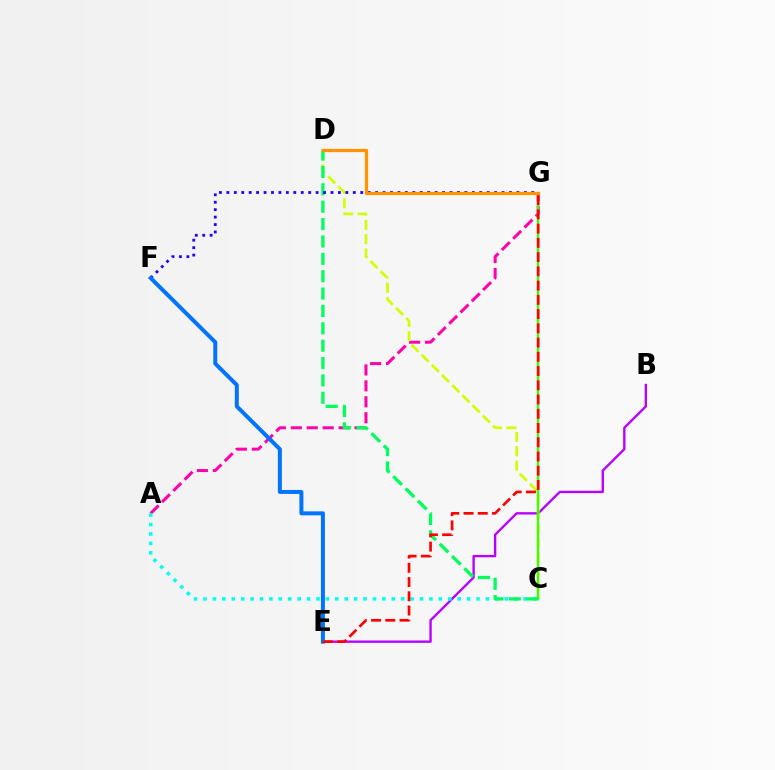{('B', 'E'): [{'color': '#b900ff', 'line_style': 'solid', 'thickness': 1.7}], ('A', 'G'): [{'color': '#ff00ac', 'line_style': 'dashed', 'thickness': 2.17}], ('C', 'D'): [{'color': '#d1ff00', 'line_style': 'dashed', 'thickness': 1.95}, {'color': '#00ff5c', 'line_style': 'dashed', 'thickness': 2.36}], ('A', 'C'): [{'color': '#00fff6', 'line_style': 'dotted', 'thickness': 2.56}], ('C', 'G'): [{'color': '#3dff00', 'line_style': 'solid', 'thickness': 1.7}], ('F', 'G'): [{'color': '#2500ff', 'line_style': 'dotted', 'thickness': 2.02}], ('E', 'F'): [{'color': '#0074ff', 'line_style': 'solid', 'thickness': 2.86}], ('E', 'G'): [{'color': '#ff0000', 'line_style': 'dashed', 'thickness': 1.93}], ('D', 'G'): [{'color': '#ff9400', 'line_style': 'solid', 'thickness': 2.33}]}